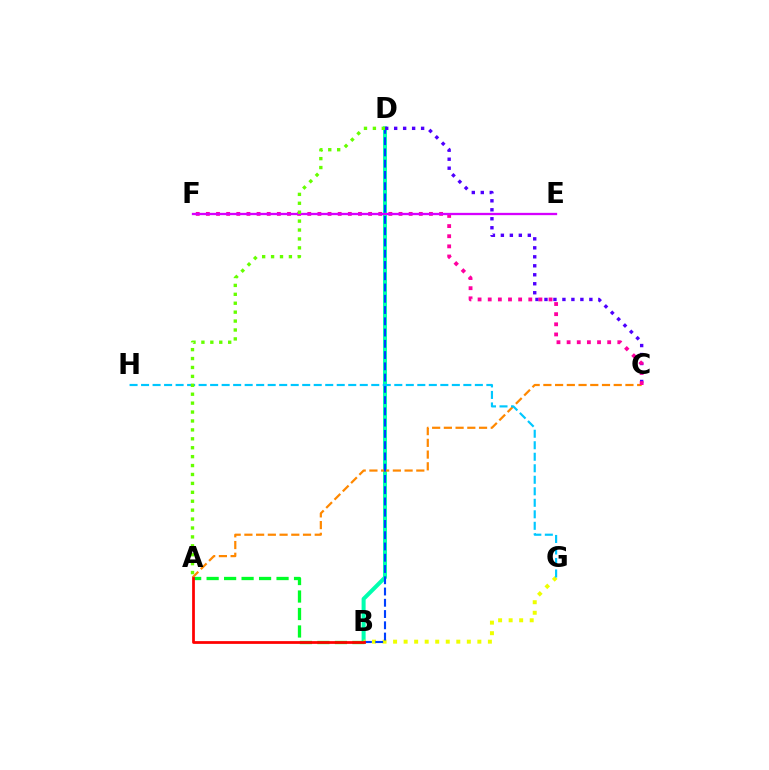{('B', 'D'): [{'color': '#00ffaf', 'line_style': 'solid', 'thickness': 2.9}, {'color': '#003fff', 'line_style': 'dashed', 'thickness': 1.53}], ('C', 'D'): [{'color': '#4f00ff', 'line_style': 'dotted', 'thickness': 2.44}], ('A', 'C'): [{'color': '#ff8800', 'line_style': 'dashed', 'thickness': 1.59}], ('C', 'F'): [{'color': '#ff00a0', 'line_style': 'dotted', 'thickness': 2.75}], ('E', 'F'): [{'color': '#d600ff', 'line_style': 'solid', 'thickness': 1.65}], ('A', 'B'): [{'color': '#00ff27', 'line_style': 'dashed', 'thickness': 2.37}, {'color': '#ff0000', 'line_style': 'solid', 'thickness': 1.98}], ('B', 'G'): [{'color': '#eeff00', 'line_style': 'dotted', 'thickness': 2.86}], ('G', 'H'): [{'color': '#00c7ff', 'line_style': 'dashed', 'thickness': 1.56}], ('A', 'D'): [{'color': '#66ff00', 'line_style': 'dotted', 'thickness': 2.42}]}